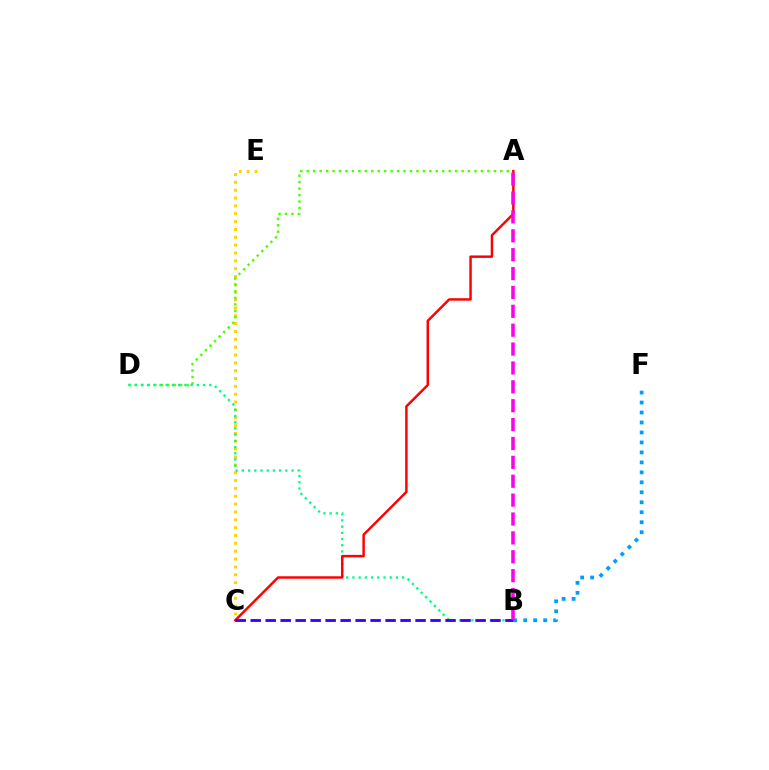{('C', 'E'): [{'color': '#ffd500', 'line_style': 'dotted', 'thickness': 2.13}], ('B', 'F'): [{'color': '#009eff', 'line_style': 'dotted', 'thickness': 2.71}], ('A', 'D'): [{'color': '#4fff00', 'line_style': 'dotted', 'thickness': 1.75}], ('B', 'D'): [{'color': '#00ff86', 'line_style': 'dotted', 'thickness': 1.69}], ('A', 'C'): [{'color': '#ff0000', 'line_style': 'solid', 'thickness': 1.77}], ('B', 'C'): [{'color': '#3700ff', 'line_style': 'dashed', 'thickness': 2.04}], ('A', 'B'): [{'color': '#ff00ed', 'line_style': 'dashed', 'thickness': 2.56}]}